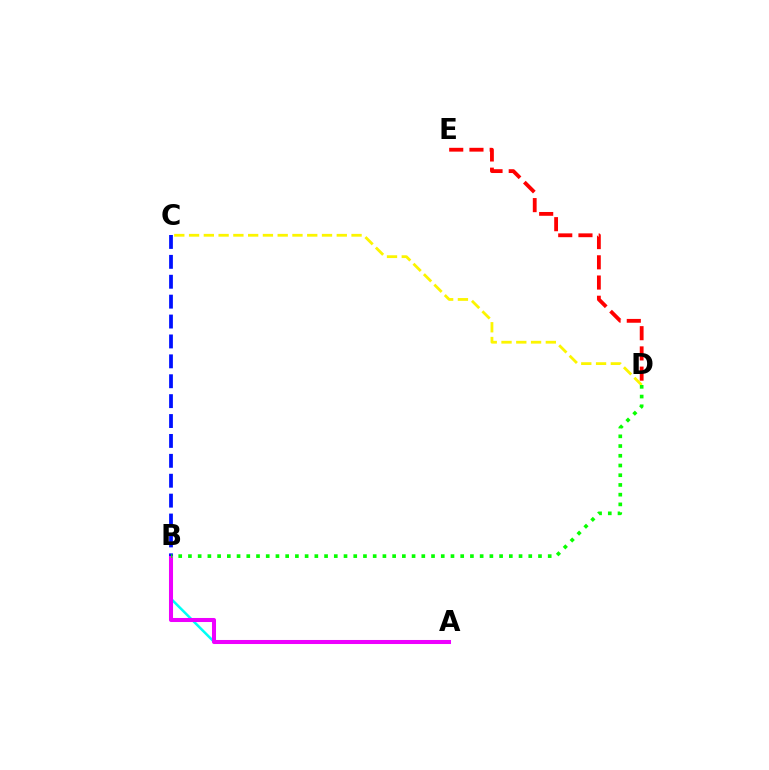{('C', 'D'): [{'color': '#fcf500', 'line_style': 'dashed', 'thickness': 2.01}], ('A', 'B'): [{'color': '#00fff6', 'line_style': 'solid', 'thickness': 1.81}, {'color': '#ee00ff', 'line_style': 'solid', 'thickness': 2.92}], ('B', 'C'): [{'color': '#0010ff', 'line_style': 'dashed', 'thickness': 2.7}], ('B', 'D'): [{'color': '#08ff00', 'line_style': 'dotted', 'thickness': 2.64}], ('D', 'E'): [{'color': '#ff0000', 'line_style': 'dashed', 'thickness': 2.75}]}